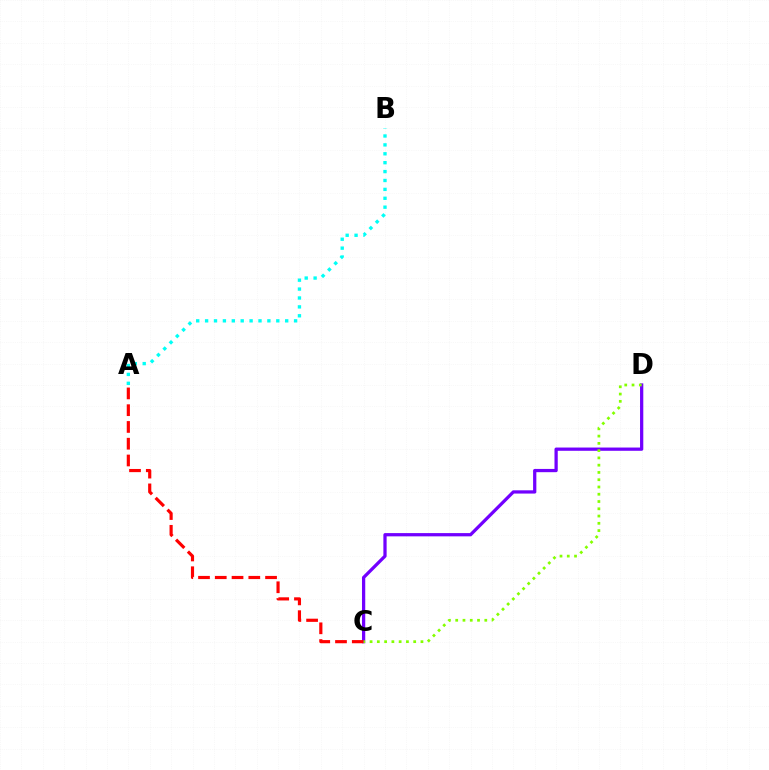{('C', 'D'): [{'color': '#7200ff', 'line_style': 'solid', 'thickness': 2.34}, {'color': '#84ff00', 'line_style': 'dotted', 'thickness': 1.98}], ('A', 'B'): [{'color': '#00fff6', 'line_style': 'dotted', 'thickness': 2.42}], ('A', 'C'): [{'color': '#ff0000', 'line_style': 'dashed', 'thickness': 2.28}]}